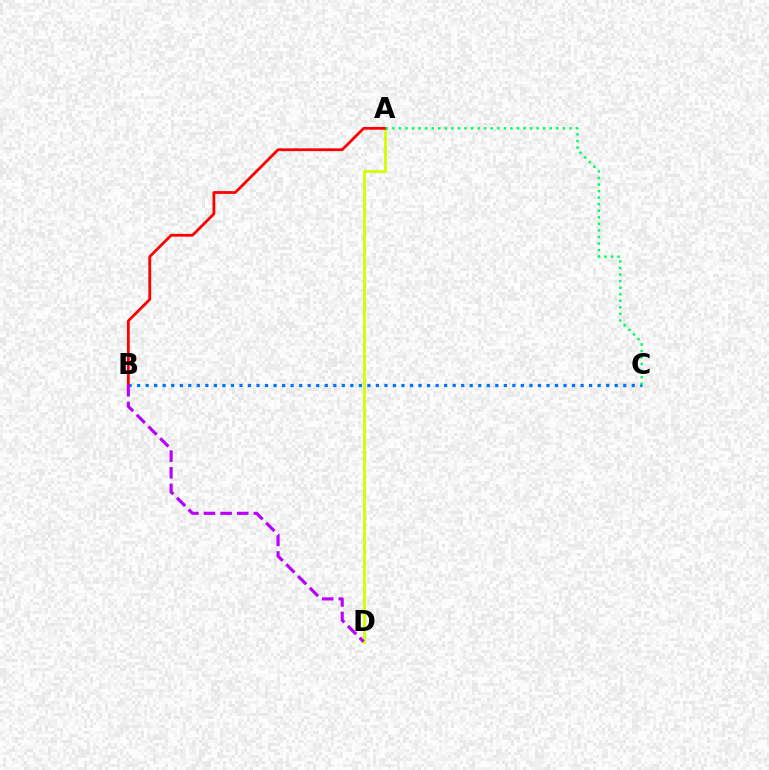{('B', 'C'): [{'color': '#0074ff', 'line_style': 'dotted', 'thickness': 2.32}], ('A', 'D'): [{'color': '#d1ff00', 'line_style': 'solid', 'thickness': 2.01}], ('A', 'B'): [{'color': '#ff0000', 'line_style': 'solid', 'thickness': 2.0}], ('B', 'D'): [{'color': '#b900ff', 'line_style': 'dashed', 'thickness': 2.26}], ('A', 'C'): [{'color': '#00ff5c', 'line_style': 'dotted', 'thickness': 1.78}]}